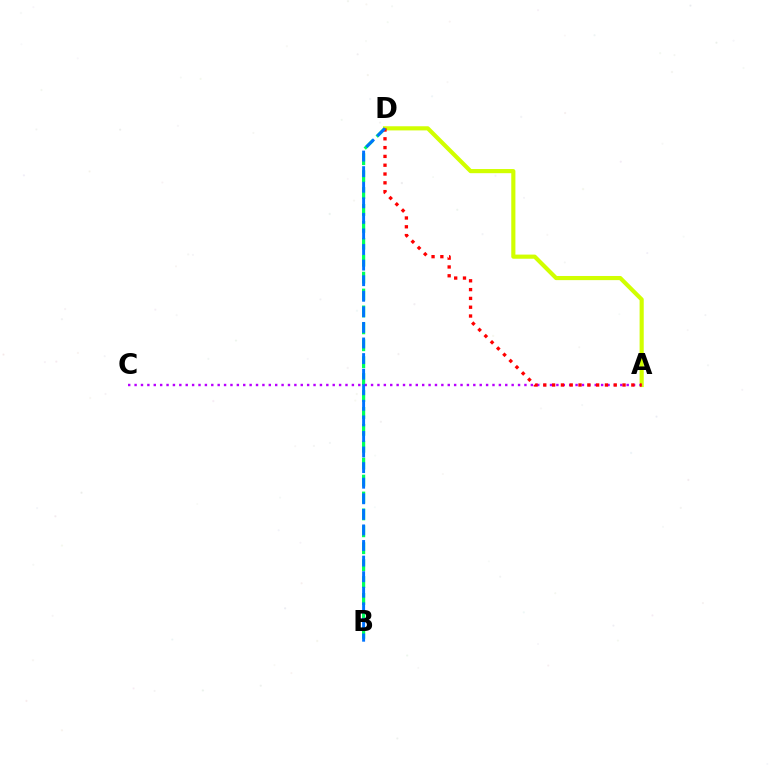{('B', 'D'): [{'color': '#00ff5c', 'line_style': 'dashed', 'thickness': 2.3}, {'color': '#0074ff', 'line_style': 'dashed', 'thickness': 2.12}], ('A', 'D'): [{'color': '#d1ff00', 'line_style': 'solid', 'thickness': 2.98}, {'color': '#ff0000', 'line_style': 'dotted', 'thickness': 2.39}], ('A', 'C'): [{'color': '#b900ff', 'line_style': 'dotted', 'thickness': 1.74}]}